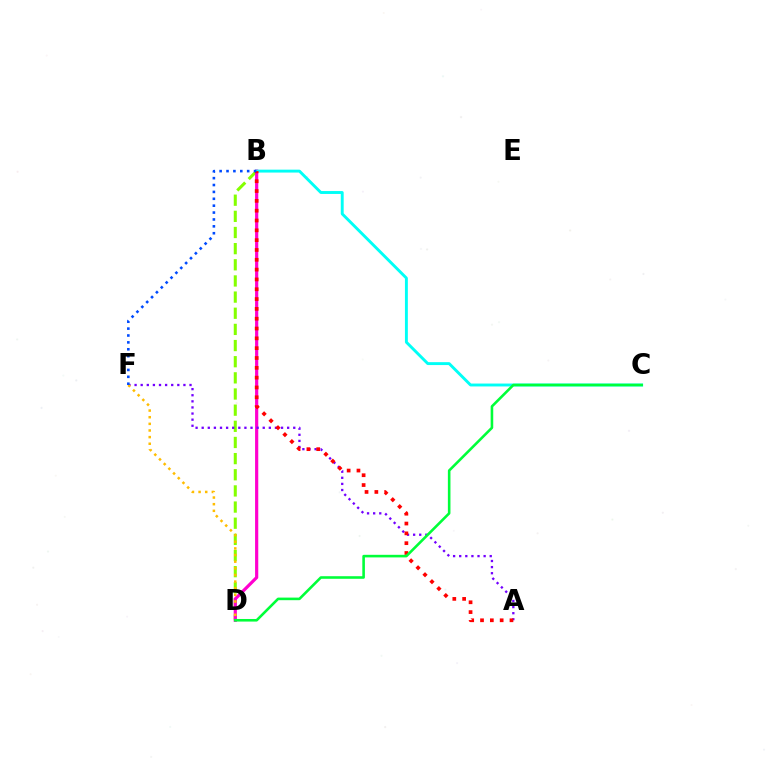{('B', 'D'): [{'color': '#84ff00', 'line_style': 'dashed', 'thickness': 2.19}, {'color': '#ff00cf', 'line_style': 'solid', 'thickness': 2.3}], ('A', 'F'): [{'color': '#7200ff', 'line_style': 'dotted', 'thickness': 1.66}], ('B', 'C'): [{'color': '#00fff6', 'line_style': 'solid', 'thickness': 2.09}], ('A', 'B'): [{'color': '#ff0000', 'line_style': 'dotted', 'thickness': 2.67}], ('D', 'F'): [{'color': '#ffbd00', 'line_style': 'dotted', 'thickness': 1.8}], ('B', 'F'): [{'color': '#004bff', 'line_style': 'dotted', 'thickness': 1.87}], ('C', 'D'): [{'color': '#00ff39', 'line_style': 'solid', 'thickness': 1.86}]}